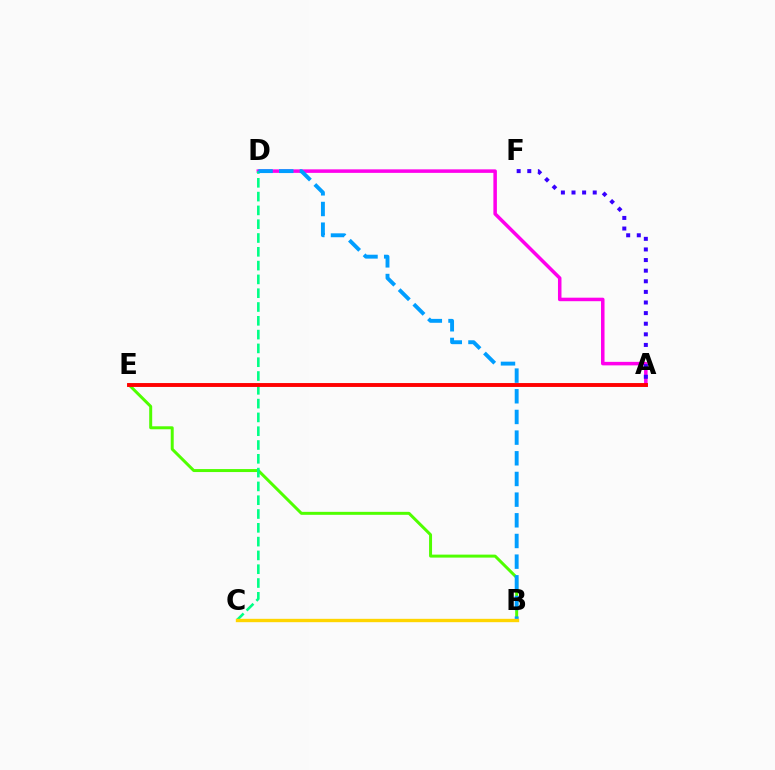{('A', 'D'): [{'color': '#ff00ed', 'line_style': 'solid', 'thickness': 2.53}], ('B', 'E'): [{'color': '#4fff00', 'line_style': 'solid', 'thickness': 2.14}], ('C', 'D'): [{'color': '#00ff86', 'line_style': 'dashed', 'thickness': 1.87}], ('A', 'F'): [{'color': '#3700ff', 'line_style': 'dotted', 'thickness': 2.88}], ('B', 'D'): [{'color': '#009eff', 'line_style': 'dashed', 'thickness': 2.81}], ('A', 'E'): [{'color': '#ff0000', 'line_style': 'solid', 'thickness': 2.8}], ('B', 'C'): [{'color': '#ffd500', 'line_style': 'solid', 'thickness': 2.42}]}